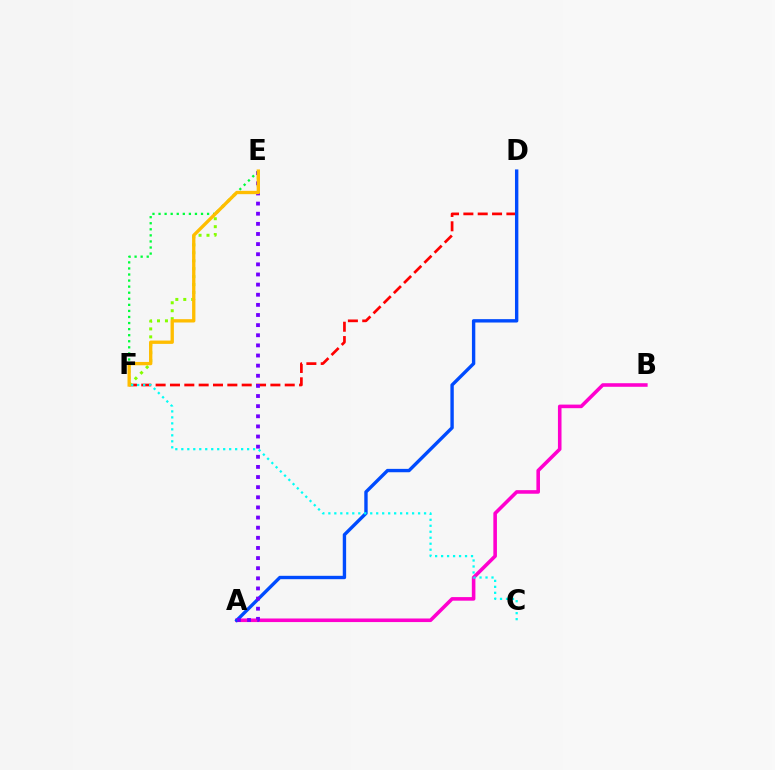{('E', 'F'): [{'color': '#00ff39', 'line_style': 'dotted', 'thickness': 1.65}, {'color': '#84ff00', 'line_style': 'dotted', 'thickness': 2.16}, {'color': '#ffbd00', 'line_style': 'solid', 'thickness': 2.4}], ('D', 'F'): [{'color': '#ff0000', 'line_style': 'dashed', 'thickness': 1.95}], ('A', 'B'): [{'color': '#ff00cf', 'line_style': 'solid', 'thickness': 2.58}], ('A', 'D'): [{'color': '#004bff', 'line_style': 'solid', 'thickness': 2.43}], ('A', 'E'): [{'color': '#7200ff', 'line_style': 'dotted', 'thickness': 2.75}], ('C', 'F'): [{'color': '#00fff6', 'line_style': 'dotted', 'thickness': 1.63}]}